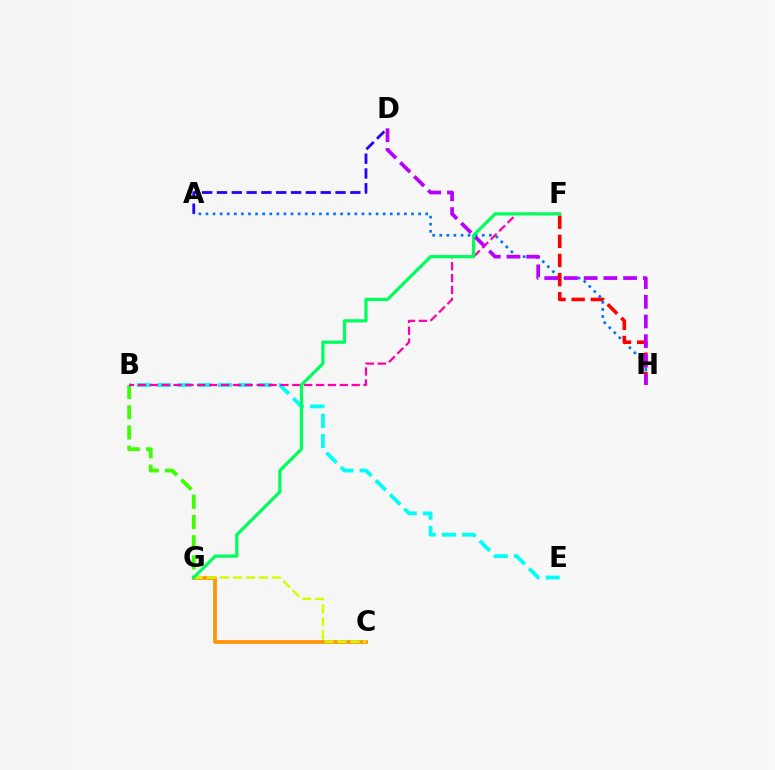{('B', 'G'): [{'color': '#3dff00', 'line_style': 'dashed', 'thickness': 2.75}], ('A', 'D'): [{'color': '#2500ff', 'line_style': 'dashed', 'thickness': 2.01}], ('C', 'G'): [{'color': '#ff9400', 'line_style': 'solid', 'thickness': 2.65}, {'color': '#d1ff00', 'line_style': 'dashed', 'thickness': 1.77}], ('B', 'E'): [{'color': '#00fff6', 'line_style': 'dashed', 'thickness': 2.75}], ('A', 'H'): [{'color': '#0074ff', 'line_style': 'dotted', 'thickness': 1.93}], ('F', 'H'): [{'color': '#ff0000', 'line_style': 'dashed', 'thickness': 2.6}], ('B', 'F'): [{'color': '#ff00ac', 'line_style': 'dashed', 'thickness': 1.61}], ('F', 'G'): [{'color': '#00ff5c', 'line_style': 'solid', 'thickness': 2.32}], ('D', 'H'): [{'color': '#b900ff', 'line_style': 'dashed', 'thickness': 2.68}]}